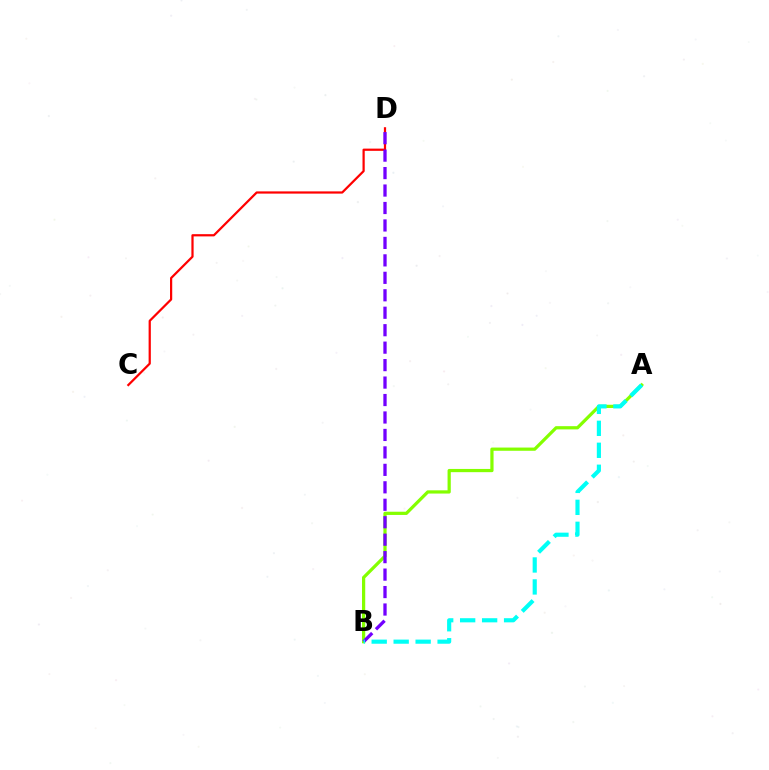{('A', 'B'): [{'color': '#84ff00', 'line_style': 'solid', 'thickness': 2.32}, {'color': '#00fff6', 'line_style': 'dashed', 'thickness': 2.98}], ('C', 'D'): [{'color': '#ff0000', 'line_style': 'solid', 'thickness': 1.6}], ('B', 'D'): [{'color': '#7200ff', 'line_style': 'dashed', 'thickness': 2.37}]}